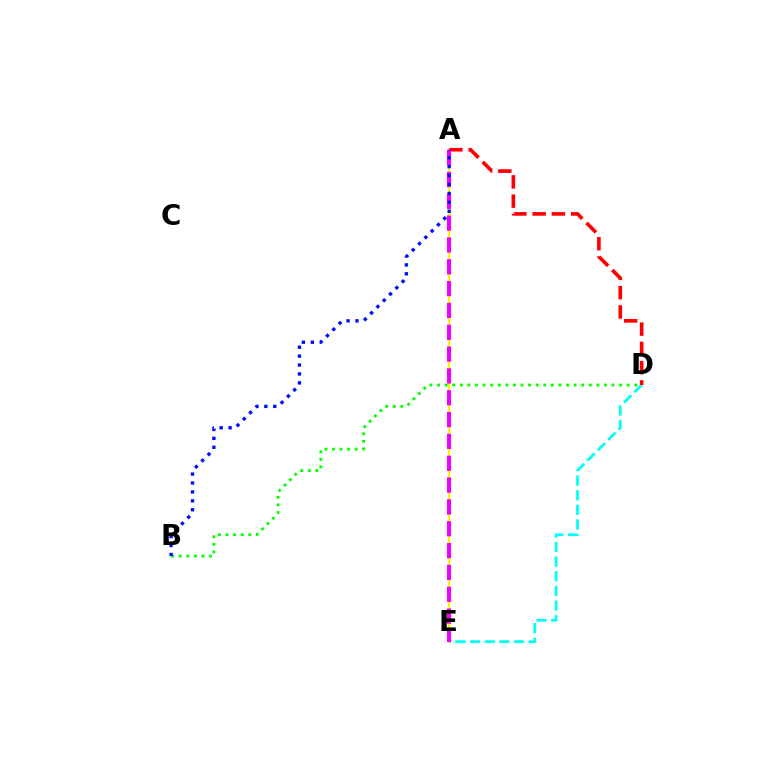{('A', 'E'): [{'color': '#fcf500', 'line_style': 'solid', 'thickness': 1.52}, {'color': '#ee00ff', 'line_style': 'dashed', 'thickness': 2.97}], ('D', 'E'): [{'color': '#00fff6', 'line_style': 'dashed', 'thickness': 1.99}], ('B', 'D'): [{'color': '#08ff00', 'line_style': 'dotted', 'thickness': 2.06}], ('A', 'D'): [{'color': '#ff0000', 'line_style': 'dashed', 'thickness': 2.62}], ('A', 'B'): [{'color': '#0010ff', 'line_style': 'dotted', 'thickness': 2.42}]}